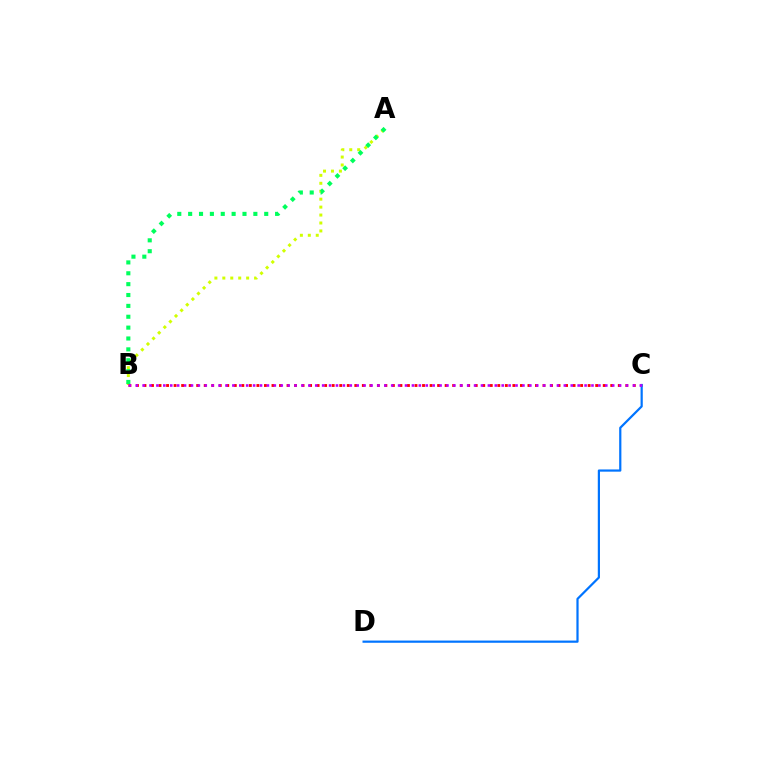{('A', 'B'): [{'color': '#d1ff00', 'line_style': 'dotted', 'thickness': 2.16}, {'color': '#00ff5c', 'line_style': 'dotted', 'thickness': 2.95}], ('B', 'C'): [{'color': '#ff0000', 'line_style': 'dotted', 'thickness': 2.05}, {'color': '#b900ff', 'line_style': 'dotted', 'thickness': 1.88}], ('C', 'D'): [{'color': '#0074ff', 'line_style': 'solid', 'thickness': 1.59}]}